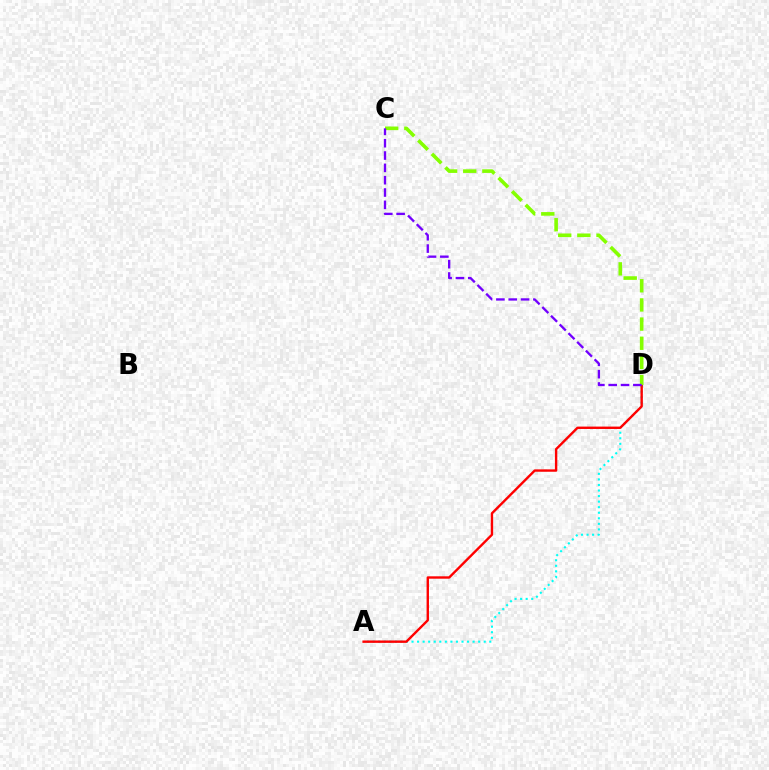{('A', 'D'): [{'color': '#00fff6', 'line_style': 'dotted', 'thickness': 1.51}, {'color': '#ff0000', 'line_style': 'solid', 'thickness': 1.72}], ('C', 'D'): [{'color': '#84ff00', 'line_style': 'dashed', 'thickness': 2.6}, {'color': '#7200ff', 'line_style': 'dashed', 'thickness': 1.67}]}